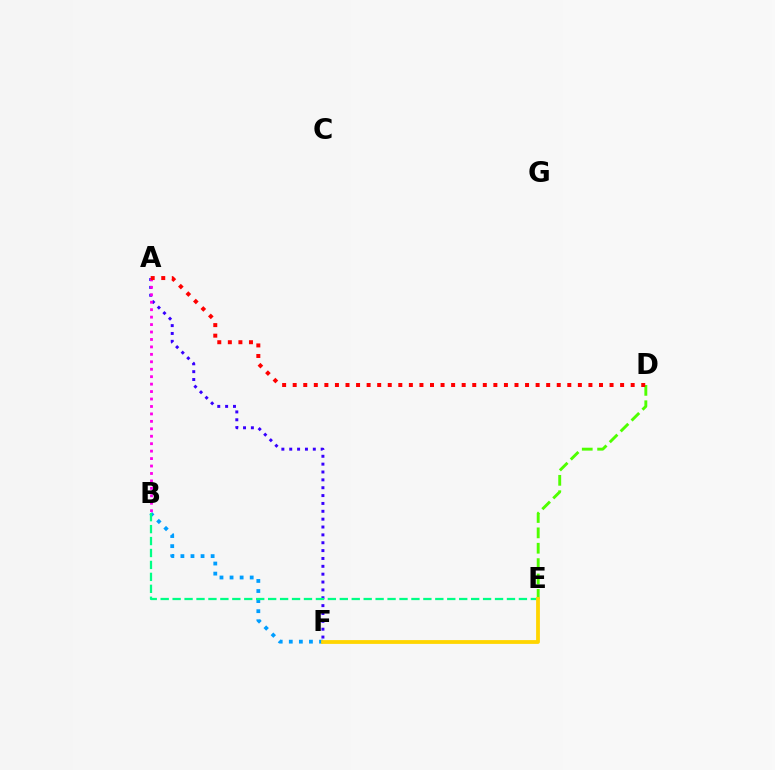{('A', 'F'): [{'color': '#3700ff', 'line_style': 'dotted', 'thickness': 2.14}], ('B', 'F'): [{'color': '#009eff', 'line_style': 'dotted', 'thickness': 2.74}], ('D', 'E'): [{'color': '#4fff00', 'line_style': 'dashed', 'thickness': 2.09}], ('A', 'B'): [{'color': '#ff00ed', 'line_style': 'dotted', 'thickness': 2.02}], ('B', 'E'): [{'color': '#00ff86', 'line_style': 'dashed', 'thickness': 1.62}], ('E', 'F'): [{'color': '#ffd500', 'line_style': 'solid', 'thickness': 2.73}], ('A', 'D'): [{'color': '#ff0000', 'line_style': 'dotted', 'thickness': 2.87}]}